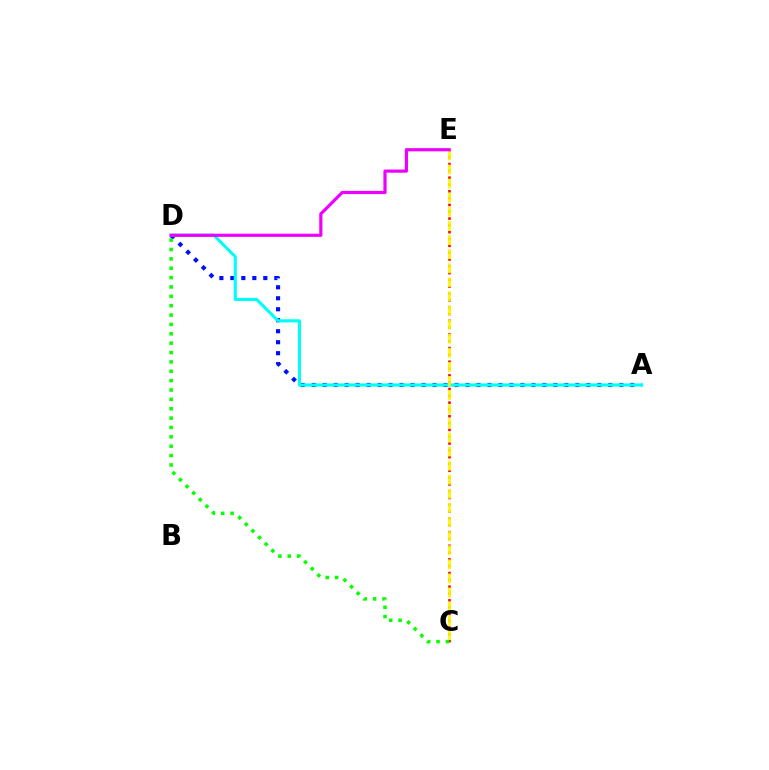{('C', 'E'): [{'color': '#ff0000', 'line_style': 'dotted', 'thickness': 1.85}, {'color': '#fcf500', 'line_style': 'dashed', 'thickness': 1.92}], ('A', 'D'): [{'color': '#0010ff', 'line_style': 'dotted', 'thickness': 2.98}, {'color': '#00fff6', 'line_style': 'solid', 'thickness': 2.24}], ('D', 'E'): [{'color': '#ee00ff', 'line_style': 'solid', 'thickness': 2.29}], ('C', 'D'): [{'color': '#08ff00', 'line_style': 'dotted', 'thickness': 2.54}]}